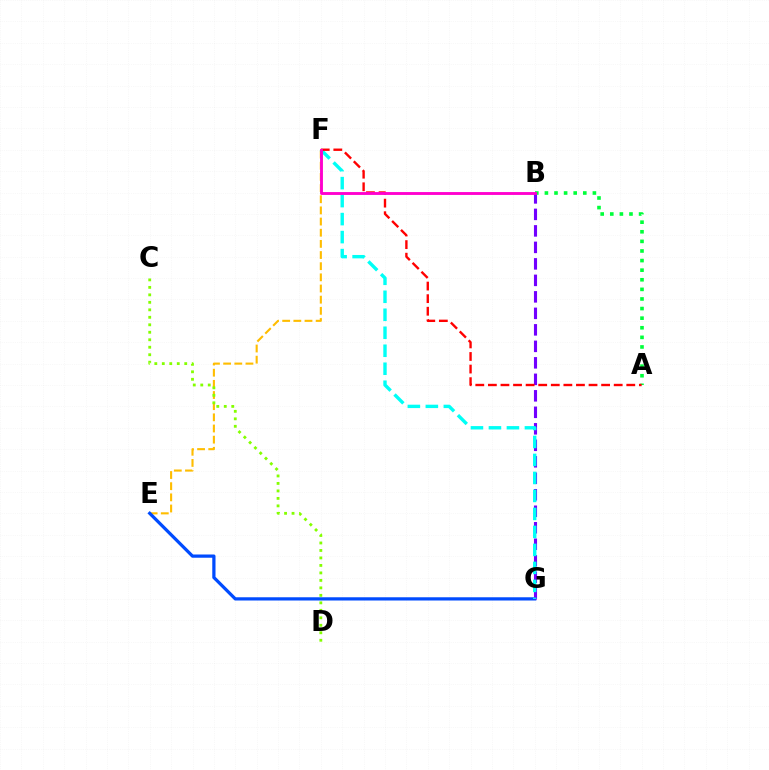{('E', 'F'): [{'color': '#ffbd00', 'line_style': 'dashed', 'thickness': 1.52}], ('E', 'G'): [{'color': '#004bff', 'line_style': 'solid', 'thickness': 2.33}], ('B', 'G'): [{'color': '#7200ff', 'line_style': 'dashed', 'thickness': 2.24}], ('A', 'B'): [{'color': '#00ff39', 'line_style': 'dotted', 'thickness': 2.61}], ('F', 'G'): [{'color': '#00fff6', 'line_style': 'dashed', 'thickness': 2.44}], ('A', 'F'): [{'color': '#ff0000', 'line_style': 'dashed', 'thickness': 1.71}], ('B', 'F'): [{'color': '#ff00cf', 'line_style': 'solid', 'thickness': 2.07}], ('C', 'D'): [{'color': '#84ff00', 'line_style': 'dotted', 'thickness': 2.03}]}